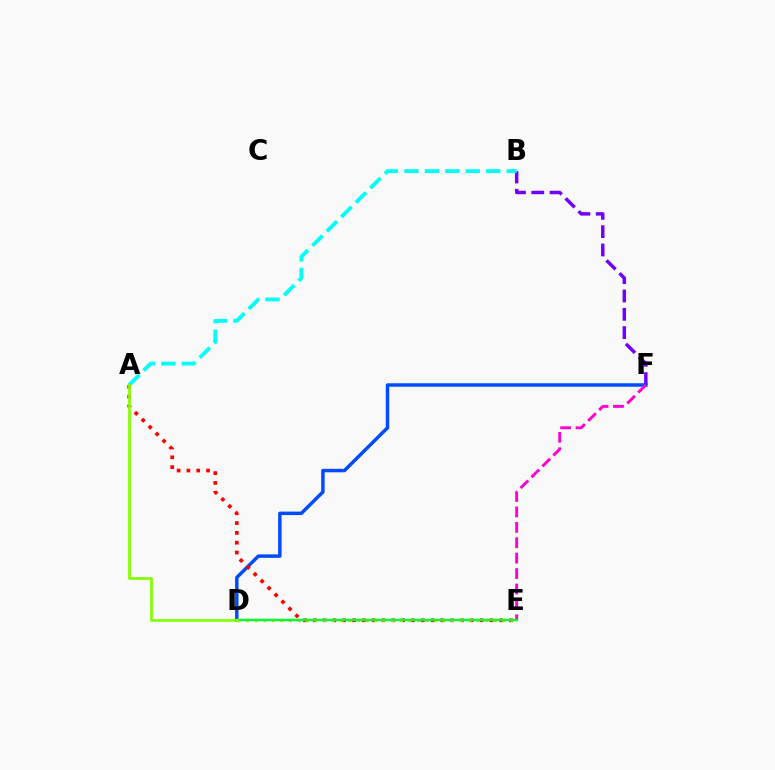{('B', 'F'): [{'color': '#7200ff', 'line_style': 'dashed', 'thickness': 2.49}], ('D', 'F'): [{'color': '#004bff', 'line_style': 'solid', 'thickness': 2.5}], ('A', 'B'): [{'color': '#00fff6', 'line_style': 'dashed', 'thickness': 2.78}], ('E', 'F'): [{'color': '#ff00cf', 'line_style': 'dashed', 'thickness': 2.09}], ('A', 'E'): [{'color': '#ff0000', 'line_style': 'dotted', 'thickness': 2.67}], ('D', 'E'): [{'color': '#ffbd00', 'line_style': 'dotted', 'thickness': 2.32}, {'color': '#00ff39', 'line_style': 'solid', 'thickness': 1.78}], ('A', 'D'): [{'color': '#84ff00', 'line_style': 'solid', 'thickness': 1.97}]}